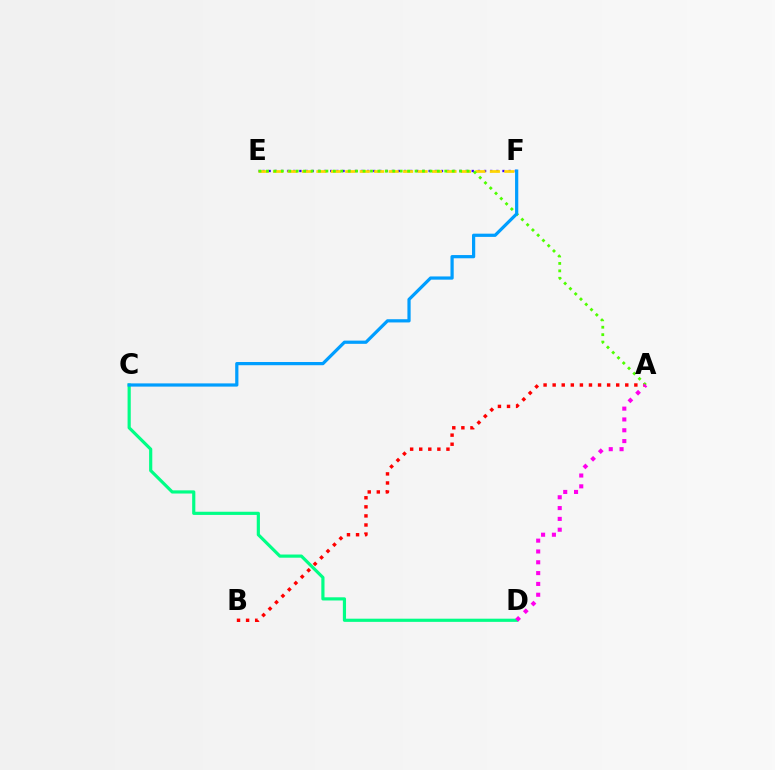{('E', 'F'): [{'color': '#3700ff', 'line_style': 'dotted', 'thickness': 1.67}, {'color': '#ffd500', 'line_style': 'dashed', 'thickness': 1.96}], ('C', 'D'): [{'color': '#00ff86', 'line_style': 'solid', 'thickness': 2.28}], ('A', 'B'): [{'color': '#ff0000', 'line_style': 'dotted', 'thickness': 2.47}], ('A', 'E'): [{'color': '#4fff00', 'line_style': 'dotted', 'thickness': 2.02}], ('C', 'F'): [{'color': '#009eff', 'line_style': 'solid', 'thickness': 2.32}], ('A', 'D'): [{'color': '#ff00ed', 'line_style': 'dotted', 'thickness': 2.94}]}